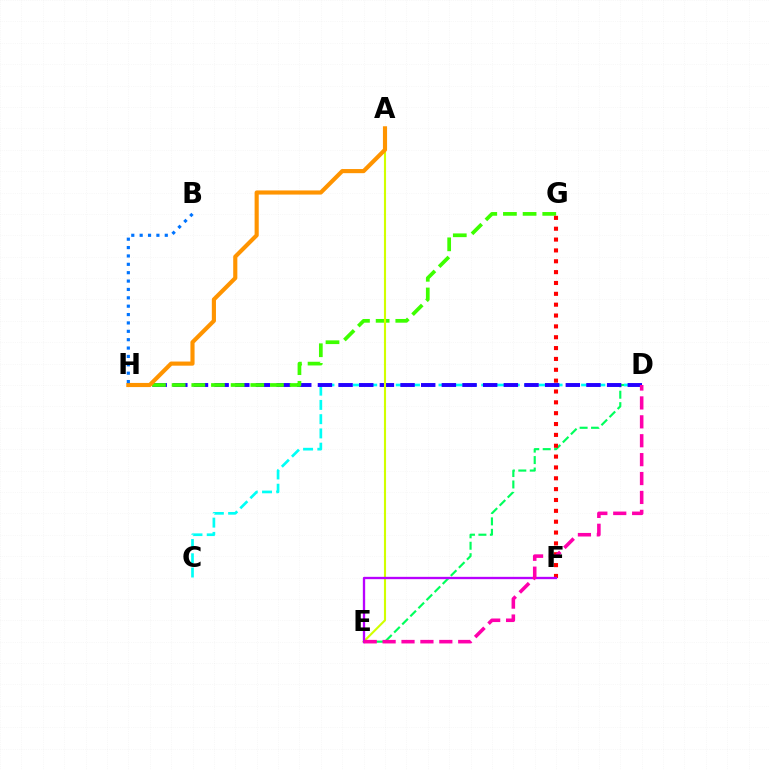{('D', 'E'): [{'color': '#00ff5c', 'line_style': 'dashed', 'thickness': 1.55}, {'color': '#ff00ac', 'line_style': 'dashed', 'thickness': 2.57}], ('C', 'D'): [{'color': '#00fff6', 'line_style': 'dashed', 'thickness': 1.94}], ('D', 'H'): [{'color': '#2500ff', 'line_style': 'dashed', 'thickness': 2.81}], ('G', 'H'): [{'color': '#3dff00', 'line_style': 'dashed', 'thickness': 2.67}], ('A', 'E'): [{'color': '#d1ff00', 'line_style': 'solid', 'thickness': 1.52}], ('A', 'H'): [{'color': '#ff9400', 'line_style': 'solid', 'thickness': 2.98}], ('B', 'H'): [{'color': '#0074ff', 'line_style': 'dotted', 'thickness': 2.28}], ('F', 'G'): [{'color': '#ff0000', 'line_style': 'dotted', 'thickness': 2.95}], ('E', 'F'): [{'color': '#b900ff', 'line_style': 'solid', 'thickness': 1.67}]}